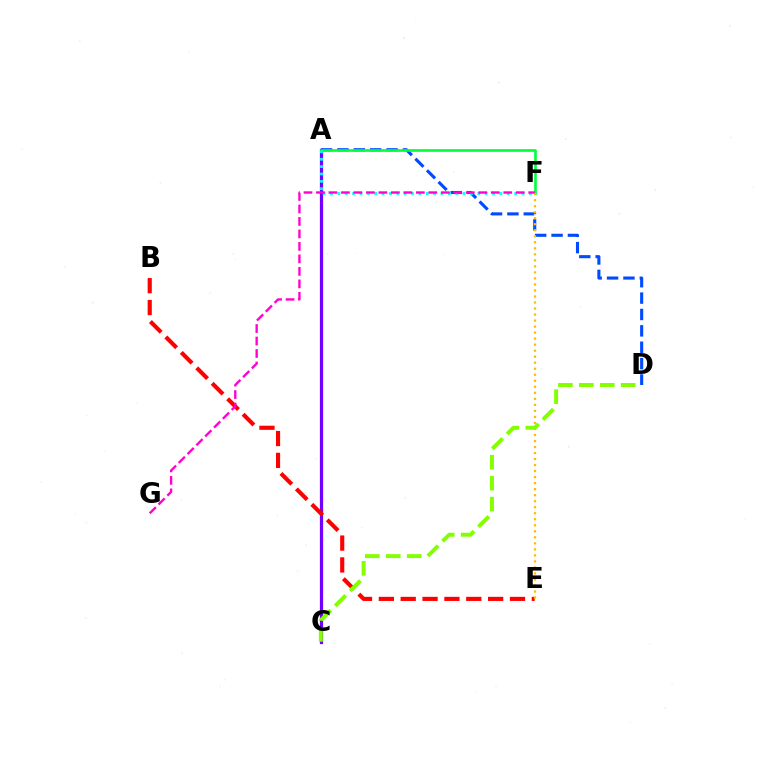{('A', 'D'): [{'color': '#004bff', 'line_style': 'dashed', 'thickness': 2.23}], ('A', 'C'): [{'color': '#7200ff', 'line_style': 'solid', 'thickness': 2.32}], ('A', 'F'): [{'color': '#00ff39', 'line_style': 'solid', 'thickness': 1.91}, {'color': '#00fff6', 'line_style': 'dotted', 'thickness': 2.0}], ('B', 'E'): [{'color': '#ff0000', 'line_style': 'dashed', 'thickness': 2.97}], ('E', 'F'): [{'color': '#ffbd00', 'line_style': 'dotted', 'thickness': 1.64}], ('F', 'G'): [{'color': '#ff00cf', 'line_style': 'dashed', 'thickness': 1.7}], ('C', 'D'): [{'color': '#84ff00', 'line_style': 'dashed', 'thickness': 2.84}]}